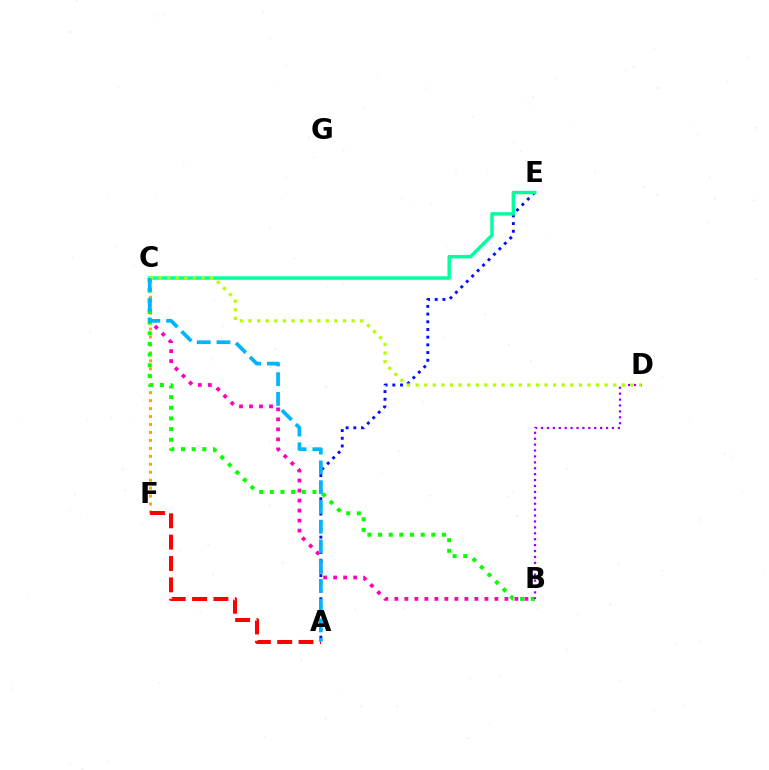{('B', 'C'): [{'color': '#ff00bd', 'line_style': 'dotted', 'thickness': 2.72}, {'color': '#08ff00', 'line_style': 'dotted', 'thickness': 2.89}], ('C', 'F'): [{'color': '#ffa500', 'line_style': 'dotted', 'thickness': 2.16}], ('A', 'E'): [{'color': '#0010ff', 'line_style': 'dotted', 'thickness': 2.09}], ('B', 'D'): [{'color': '#9b00ff', 'line_style': 'dotted', 'thickness': 1.61}], ('C', 'E'): [{'color': '#00ff9d', 'line_style': 'solid', 'thickness': 2.47}], ('C', 'D'): [{'color': '#b3ff00', 'line_style': 'dotted', 'thickness': 2.33}], ('A', 'F'): [{'color': '#ff0000', 'line_style': 'dashed', 'thickness': 2.9}], ('A', 'C'): [{'color': '#00b5ff', 'line_style': 'dashed', 'thickness': 2.68}]}